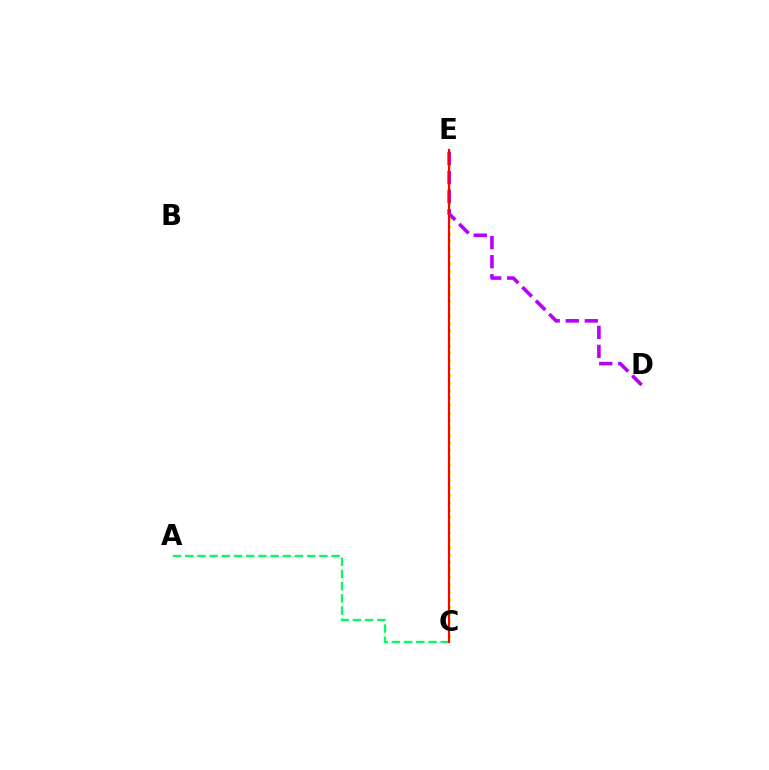{('C', 'E'): [{'color': '#d1ff00', 'line_style': 'dotted', 'thickness': 2.03}, {'color': '#0074ff', 'line_style': 'dotted', 'thickness': 1.54}, {'color': '#ff0000', 'line_style': 'solid', 'thickness': 1.54}], ('A', 'C'): [{'color': '#00ff5c', 'line_style': 'dashed', 'thickness': 1.66}], ('D', 'E'): [{'color': '#b900ff', 'line_style': 'dashed', 'thickness': 2.59}]}